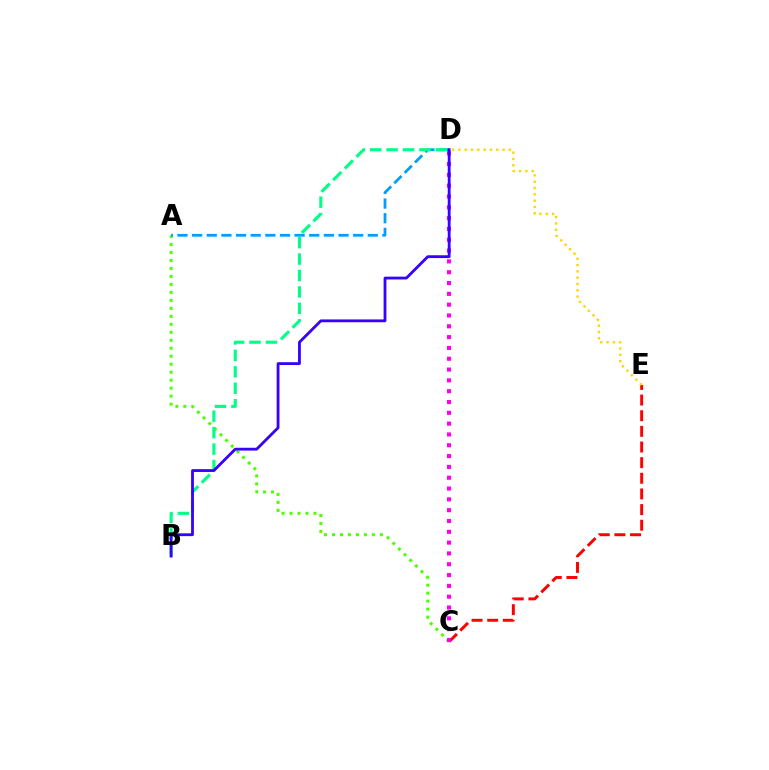{('A', 'C'): [{'color': '#4fff00', 'line_style': 'dotted', 'thickness': 2.17}], ('C', 'E'): [{'color': '#ff0000', 'line_style': 'dashed', 'thickness': 2.12}], ('A', 'D'): [{'color': '#009eff', 'line_style': 'dashed', 'thickness': 1.99}], ('C', 'D'): [{'color': '#ff00ed', 'line_style': 'dotted', 'thickness': 2.94}], ('B', 'D'): [{'color': '#00ff86', 'line_style': 'dashed', 'thickness': 2.23}, {'color': '#3700ff', 'line_style': 'solid', 'thickness': 2.03}], ('D', 'E'): [{'color': '#ffd500', 'line_style': 'dotted', 'thickness': 1.72}]}